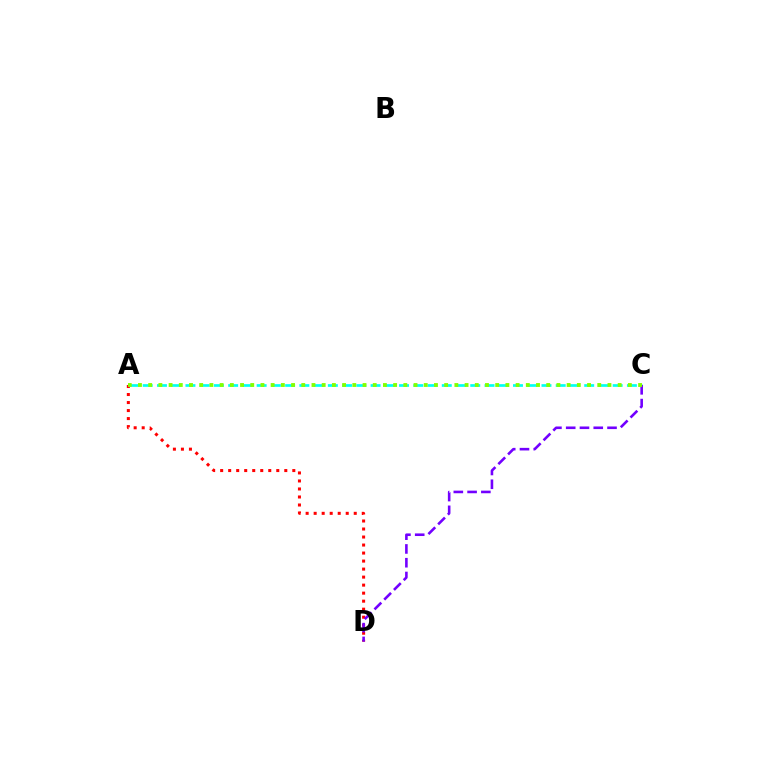{('A', 'D'): [{'color': '#ff0000', 'line_style': 'dotted', 'thickness': 2.18}], ('A', 'C'): [{'color': '#00fff6', 'line_style': 'dashed', 'thickness': 1.93}, {'color': '#84ff00', 'line_style': 'dotted', 'thickness': 2.77}], ('C', 'D'): [{'color': '#7200ff', 'line_style': 'dashed', 'thickness': 1.87}]}